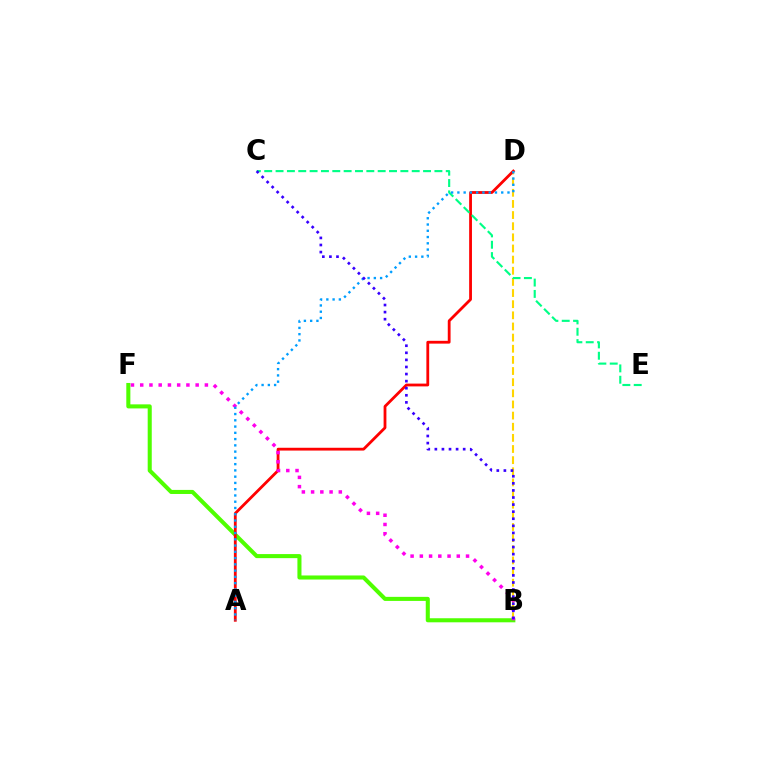{('B', 'F'): [{'color': '#4fff00', 'line_style': 'solid', 'thickness': 2.92}, {'color': '#ff00ed', 'line_style': 'dotted', 'thickness': 2.51}], ('B', 'D'): [{'color': '#ffd500', 'line_style': 'dashed', 'thickness': 1.51}], ('A', 'D'): [{'color': '#ff0000', 'line_style': 'solid', 'thickness': 2.02}, {'color': '#009eff', 'line_style': 'dotted', 'thickness': 1.7}], ('C', 'E'): [{'color': '#00ff86', 'line_style': 'dashed', 'thickness': 1.54}], ('B', 'C'): [{'color': '#3700ff', 'line_style': 'dotted', 'thickness': 1.92}]}